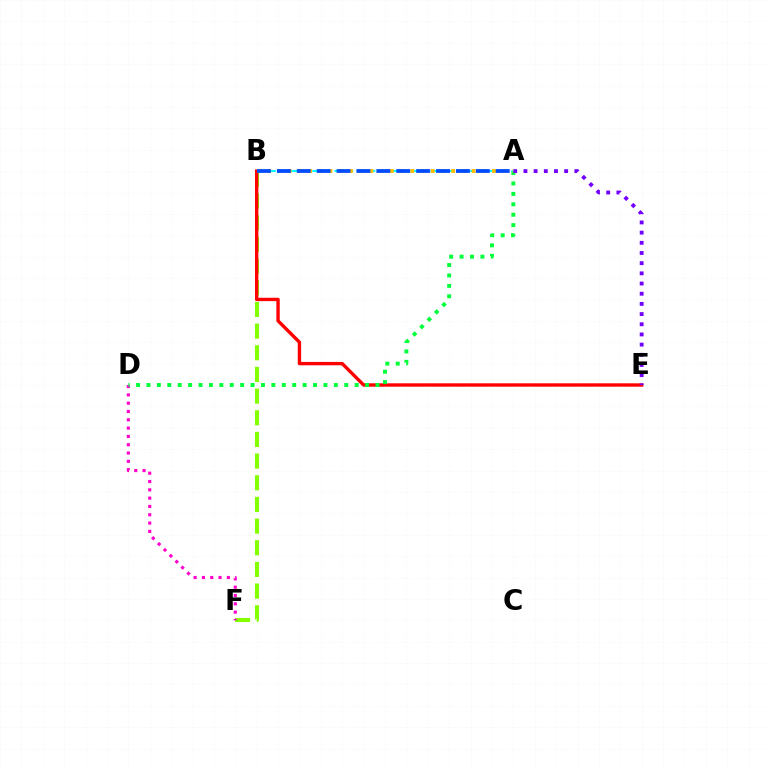{('B', 'F'): [{'color': '#84ff00', 'line_style': 'dashed', 'thickness': 2.94}], ('B', 'E'): [{'color': '#ff0000', 'line_style': 'solid', 'thickness': 2.43}], ('D', 'F'): [{'color': '#ff00cf', 'line_style': 'dotted', 'thickness': 2.26}], ('A', 'D'): [{'color': '#00ff39', 'line_style': 'dotted', 'thickness': 2.83}], ('A', 'E'): [{'color': '#7200ff', 'line_style': 'dotted', 'thickness': 2.77}], ('A', 'B'): [{'color': '#00fff6', 'line_style': 'dashed', 'thickness': 1.5}, {'color': '#ffbd00', 'line_style': 'dotted', 'thickness': 2.78}, {'color': '#004bff', 'line_style': 'dashed', 'thickness': 2.7}]}